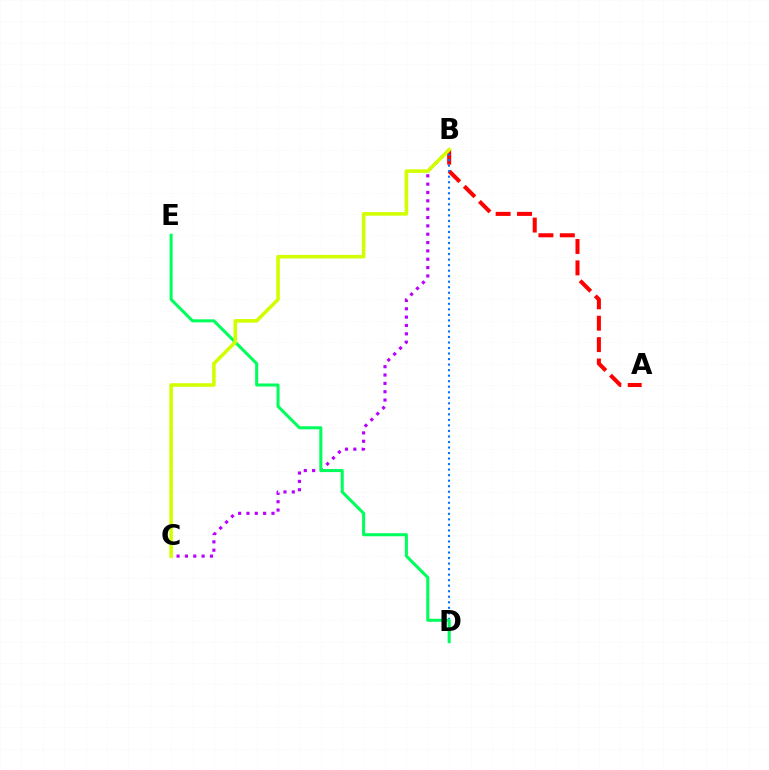{('A', 'B'): [{'color': '#ff0000', 'line_style': 'dashed', 'thickness': 2.91}], ('B', 'D'): [{'color': '#0074ff', 'line_style': 'dotted', 'thickness': 1.5}], ('B', 'C'): [{'color': '#b900ff', 'line_style': 'dotted', 'thickness': 2.27}, {'color': '#d1ff00', 'line_style': 'solid', 'thickness': 2.58}], ('D', 'E'): [{'color': '#00ff5c', 'line_style': 'solid', 'thickness': 2.2}]}